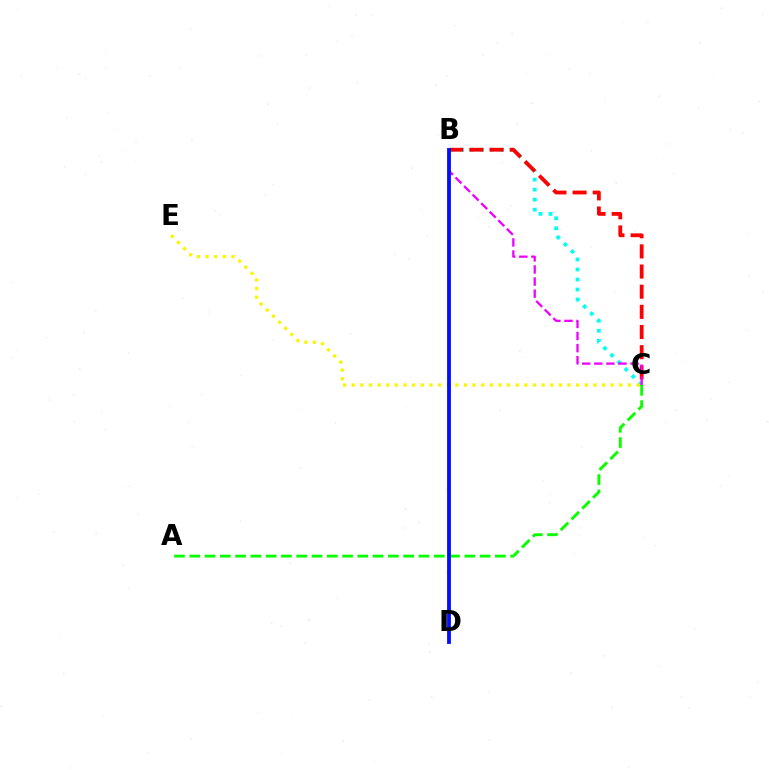{('B', 'C'): [{'color': '#00fff6', 'line_style': 'dotted', 'thickness': 2.72}, {'color': '#ff0000', 'line_style': 'dashed', 'thickness': 2.74}, {'color': '#ee00ff', 'line_style': 'dashed', 'thickness': 1.64}], ('A', 'C'): [{'color': '#08ff00', 'line_style': 'dashed', 'thickness': 2.08}], ('C', 'E'): [{'color': '#fcf500', 'line_style': 'dotted', 'thickness': 2.35}], ('B', 'D'): [{'color': '#0010ff', 'line_style': 'solid', 'thickness': 2.75}]}